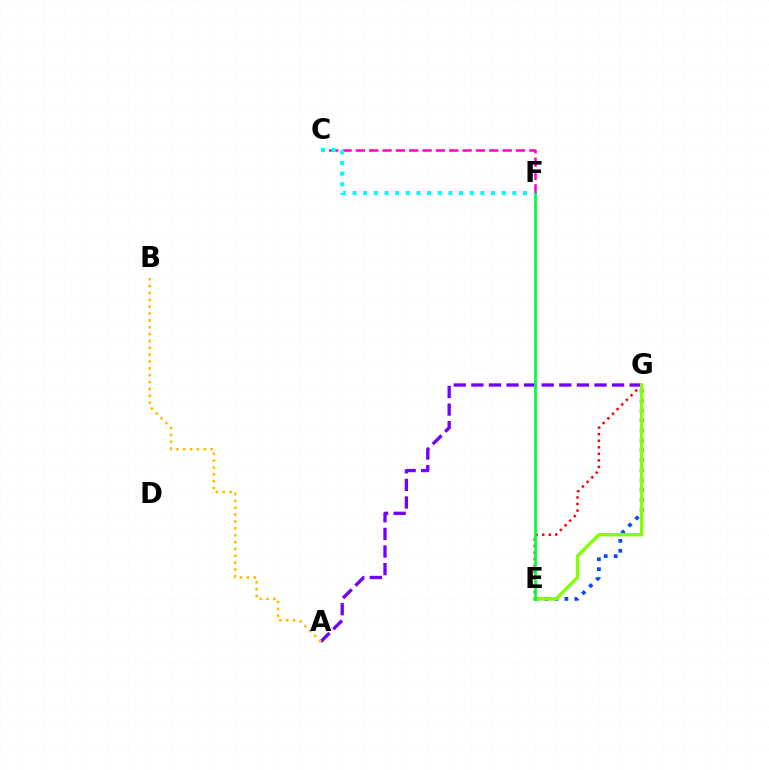{('A', 'G'): [{'color': '#7200ff', 'line_style': 'dashed', 'thickness': 2.39}], ('E', 'G'): [{'color': '#004bff', 'line_style': 'dotted', 'thickness': 2.7}, {'color': '#ff0000', 'line_style': 'dotted', 'thickness': 1.78}, {'color': '#84ff00', 'line_style': 'solid', 'thickness': 2.47}], ('E', 'F'): [{'color': '#00ff39', 'line_style': 'solid', 'thickness': 1.95}], ('A', 'B'): [{'color': '#ffbd00', 'line_style': 'dotted', 'thickness': 1.86}], ('C', 'F'): [{'color': '#ff00cf', 'line_style': 'dashed', 'thickness': 1.81}, {'color': '#00fff6', 'line_style': 'dotted', 'thickness': 2.89}]}